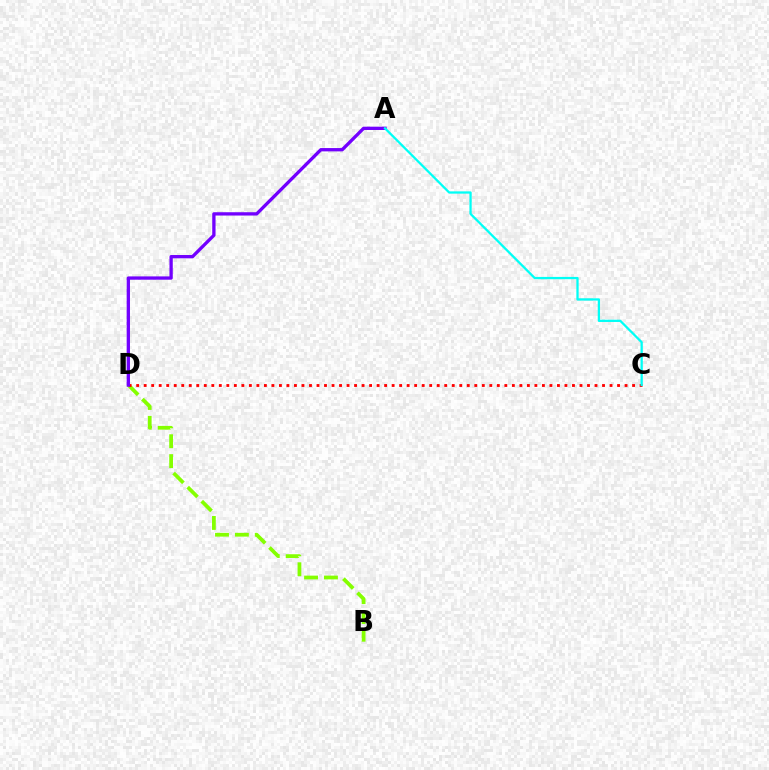{('B', 'D'): [{'color': '#84ff00', 'line_style': 'dashed', 'thickness': 2.7}], ('C', 'D'): [{'color': '#ff0000', 'line_style': 'dotted', 'thickness': 2.04}], ('A', 'D'): [{'color': '#7200ff', 'line_style': 'solid', 'thickness': 2.38}], ('A', 'C'): [{'color': '#00fff6', 'line_style': 'solid', 'thickness': 1.64}]}